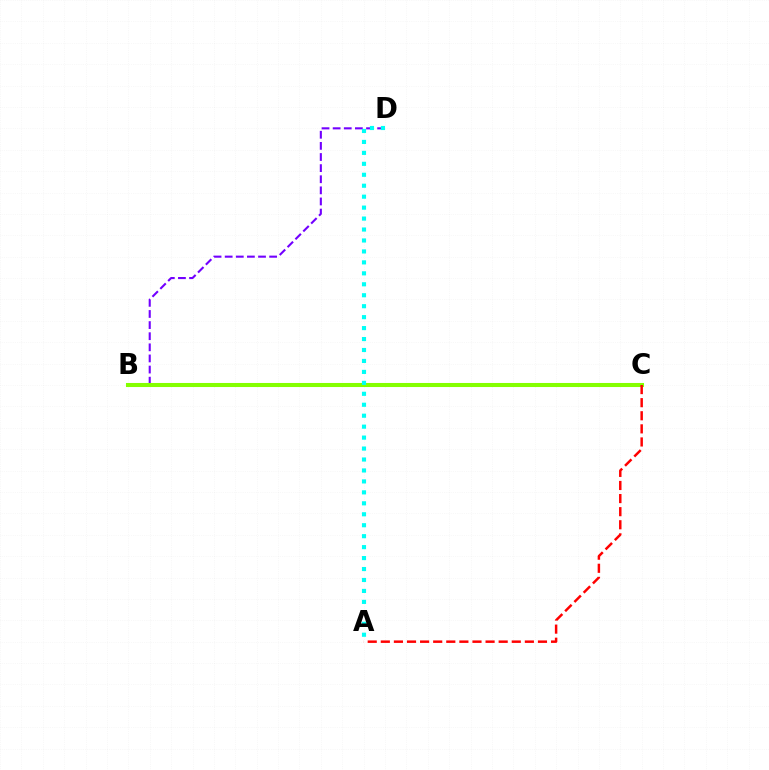{('B', 'D'): [{'color': '#7200ff', 'line_style': 'dashed', 'thickness': 1.51}], ('B', 'C'): [{'color': '#84ff00', 'line_style': 'solid', 'thickness': 2.92}], ('A', 'C'): [{'color': '#ff0000', 'line_style': 'dashed', 'thickness': 1.78}], ('A', 'D'): [{'color': '#00fff6', 'line_style': 'dotted', 'thickness': 2.98}]}